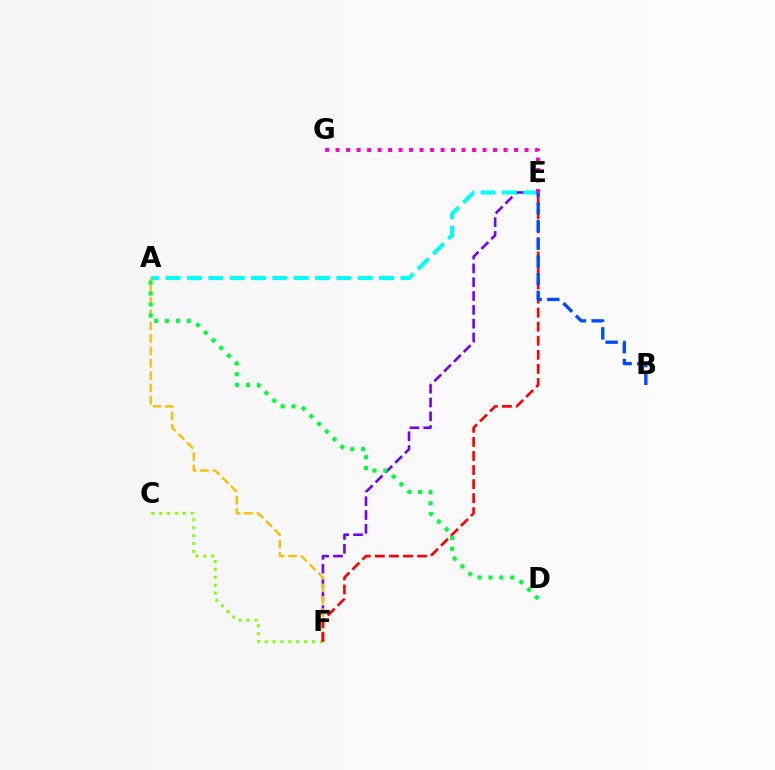{('C', 'F'): [{'color': '#84ff00', 'line_style': 'dotted', 'thickness': 2.15}], ('E', 'F'): [{'color': '#7200ff', 'line_style': 'dashed', 'thickness': 1.88}, {'color': '#ff0000', 'line_style': 'dashed', 'thickness': 1.91}], ('A', 'E'): [{'color': '#00fff6', 'line_style': 'dashed', 'thickness': 2.9}], ('A', 'F'): [{'color': '#ffbd00', 'line_style': 'dashed', 'thickness': 1.68}], ('B', 'E'): [{'color': '#004bff', 'line_style': 'dashed', 'thickness': 2.4}], ('A', 'D'): [{'color': '#00ff39', 'line_style': 'dotted', 'thickness': 2.96}], ('E', 'G'): [{'color': '#ff00cf', 'line_style': 'dotted', 'thickness': 2.85}]}